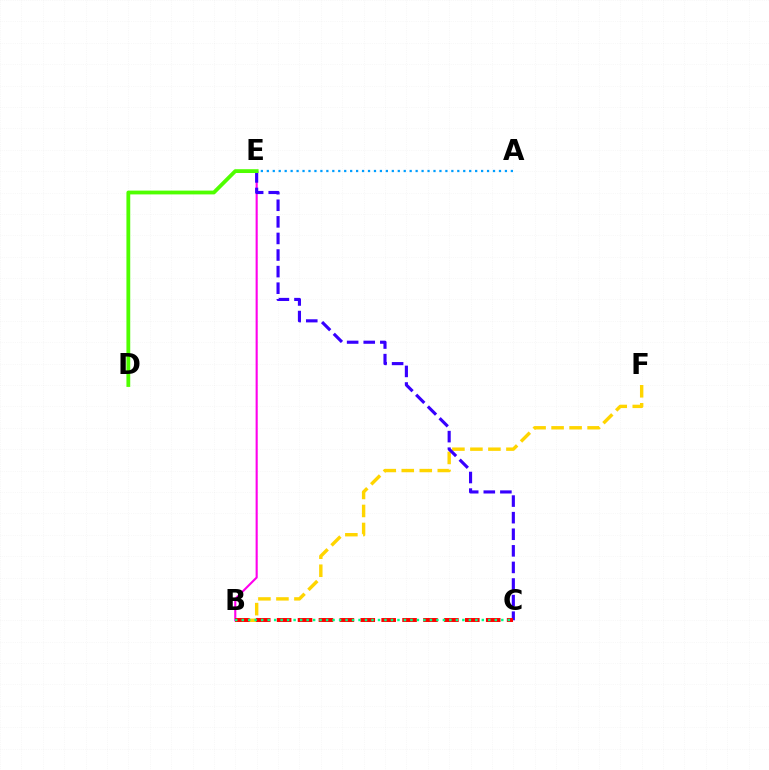{('B', 'E'): [{'color': '#ff00ed', 'line_style': 'solid', 'thickness': 1.52}], ('B', 'F'): [{'color': '#ffd500', 'line_style': 'dashed', 'thickness': 2.45}], ('C', 'E'): [{'color': '#3700ff', 'line_style': 'dashed', 'thickness': 2.25}], ('B', 'C'): [{'color': '#ff0000', 'line_style': 'dashed', 'thickness': 2.84}, {'color': '#00ff86', 'line_style': 'dotted', 'thickness': 1.76}], ('D', 'E'): [{'color': '#4fff00', 'line_style': 'solid', 'thickness': 2.74}], ('A', 'E'): [{'color': '#009eff', 'line_style': 'dotted', 'thickness': 1.62}]}